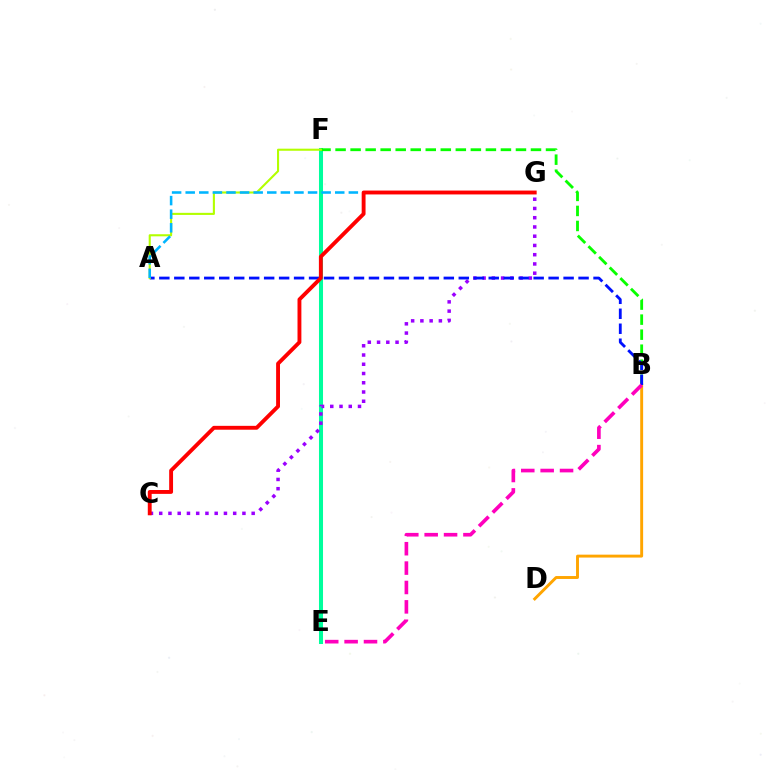{('E', 'F'): [{'color': '#00ff9d', 'line_style': 'solid', 'thickness': 2.9}], ('B', 'F'): [{'color': '#08ff00', 'line_style': 'dashed', 'thickness': 2.04}], ('C', 'G'): [{'color': '#9b00ff', 'line_style': 'dotted', 'thickness': 2.51}, {'color': '#ff0000', 'line_style': 'solid', 'thickness': 2.79}], ('B', 'D'): [{'color': '#ffa500', 'line_style': 'solid', 'thickness': 2.1}], ('A', 'B'): [{'color': '#0010ff', 'line_style': 'dashed', 'thickness': 2.03}], ('A', 'F'): [{'color': '#b3ff00', 'line_style': 'solid', 'thickness': 1.51}], ('B', 'E'): [{'color': '#ff00bd', 'line_style': 'dashed', 'thickness': 2.63}], ('A', 'G'): [{'color': '#00b5ff', 'line_style': 'dashed', 'thickness': 1.85}]}